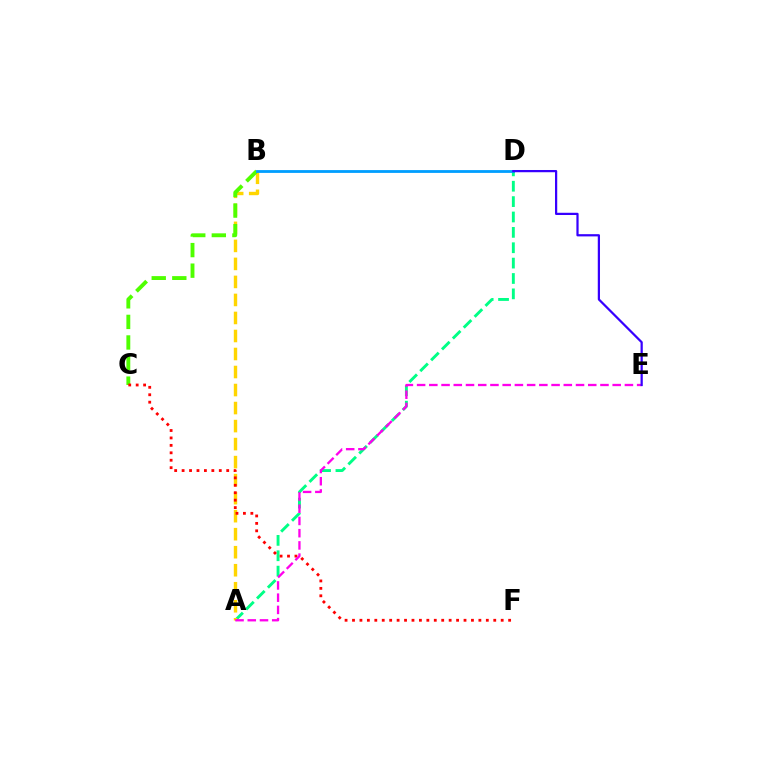{('A', 'D'): [{'color': '#00ff86', 'line_style': 'dashed', 'thickness': 2.09}], ('A', 'B'): [{'color': '#ffd500', 'line_style': 'dashed', 'thickness': 2.45}], ('B', 'C'): [{'color': '#4fff00', 'line_style': 'dashed', 'thickness': 2.79}], ('B', 'D'): [{'color': '#009eff', 'line_style': 'solid', 'thickness': 2.02}], ('C', 'F'): [{'color': '#ff0000', 'line_style': 'dotted', 'thickness': 2.02}], ('A', 'E'): [{'color': '#ff00ed', 'line_style': 'dashed', 'thickness': 1.66}], ('D', 'E'): [{'color': '#3700ff', 'line_style': 'solid', 'thickness': 1.61}]}